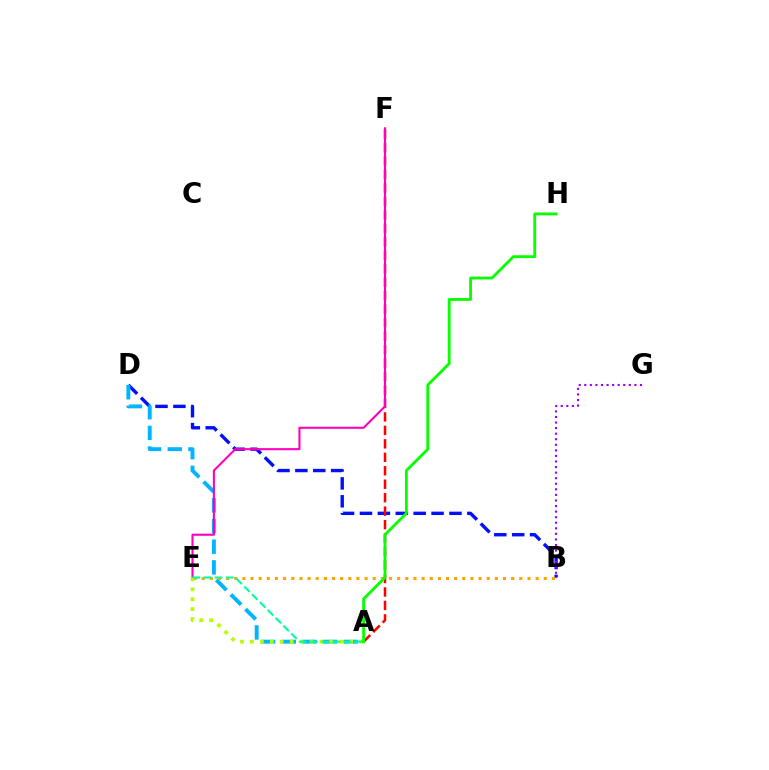{('B', 'D'): [{'color': '#0010ff', 'line_style': 'dashed', 'thickness': 2.43}], ('B', 'G'): [{'color': '#9b00ff', 'line_style': 'dotted', 'thickness': 1.51}], ('A', 'D'): [{'color': '#00b5ff', 'line_style': 'dashed', 'thickness': 2.81}], ('A', 'F'): [{'color': '#ff0000', 'line_style': 'dashed', 'thickness': 1.83}], ('E', 'F'): [{'color': '#ff00bd', 'line_style': 'solid', 'thickness': 1.51}], ('B', 'E'): [{'color': '#ffa500', 'line_style': 'dotted', 'thickness': 2.21}], ('A', 'E'): [{'color': '#b3ff00', 'line_style': 'dotted', 'thickness': 2.7}, {'color': '#00ff9d', 'line_style': 'dashed', 'thickness': 1.51}], ('A', 'H'): [{'color': '#08ff00', 'line_style': 'solid', 'thickness': 2.04}]}